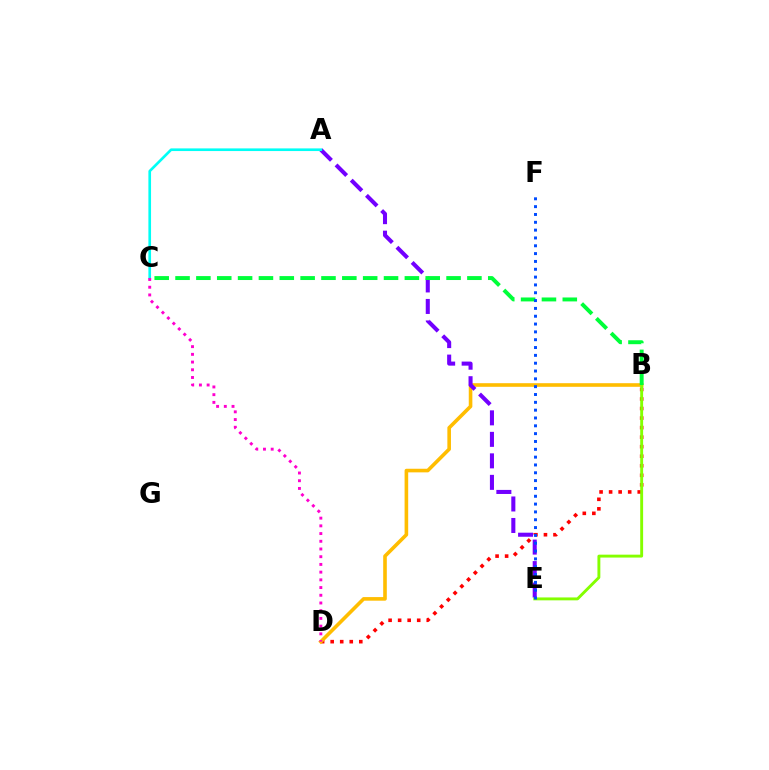{('B', 'D'): [{'color': '#ff0000', 'line_style': 'dotted', 'thickness': 2.59}, {'color': '#ffbd00', 'line_style': 'solid', 'thickness': 2.6}], ('A', 'E'): [{'color': '#7200ff', 'line_style': 'dashed', 'thickness': 2.92}], ('B', 'E'): [{'color': '#84ff00', 'line_style': 'solid', 'thickness': 2.09}], ('A', 'C'): [{'color': '#00fff6', 'line_style': 'solid', 'thickness': 1.91}], ('B', 'C'): [{'color': '#00ff39', 'line_style': 'dashed', 'thickness': 2.83}], ('C', 'D'): [{'color': '#ff00cf', 'line_style': 'dotted', 'thickness': 2.1}], ('E', 'F'): [{'color': '#004bff', 'line_style': 'dotted', 'thickness': 2.13}]}